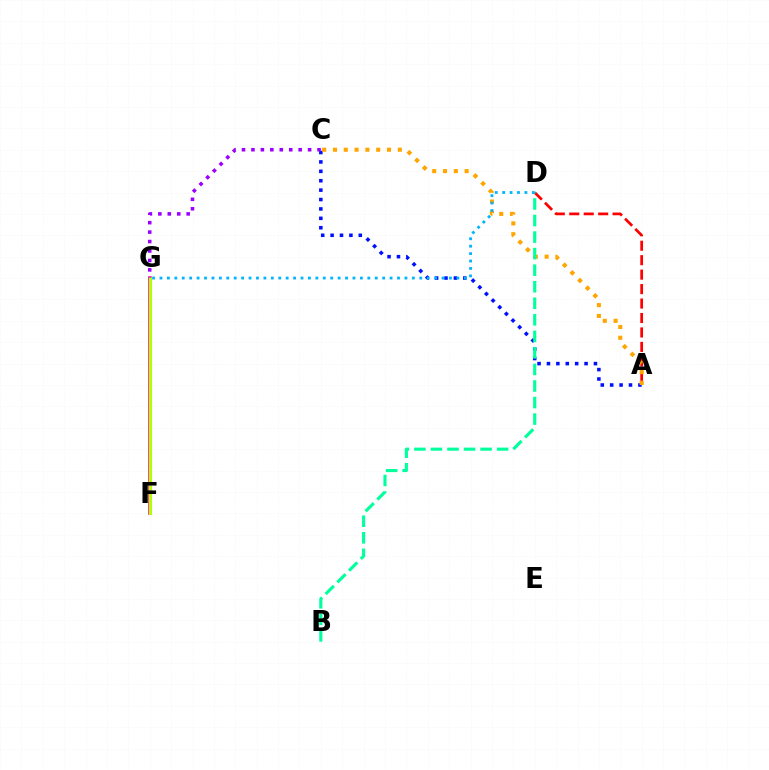{('A', 'C'): [{'color': '#0010ff', 'line_style': 'dotted', 'thickness': 2.55}, {'color': '#ffa500', 'line_style': 'dotted', 'thickness': 2.94}], ('A', 'D'): [{'color': '#ff0000', 'line_style': 'dashed', 'thickness': 1.96}], ('F', 'G'): [{'color': '#ff00bd', 'line_style': 'solid', 'thickness': 2.59}, {'color': '#08ff00', 'line_style': 'solid', 'thickness': 1.96}, {'color': '#b3ff00', 'line_style': 'solid', 'thickness': 2.22}], ('B', 'D'): [{'color': '#00ff9d', 'line_style': 'dashed', 'thickness': 2.25}], ('D', 'G'): [{'color': '#00b5ff', 'line_style': 'dotted', 'thickness': 2.02}], ('C', 'G'): [{'color': '#9b00ff', 'line_style': 'dotted', 'thickness': 2.57}]}